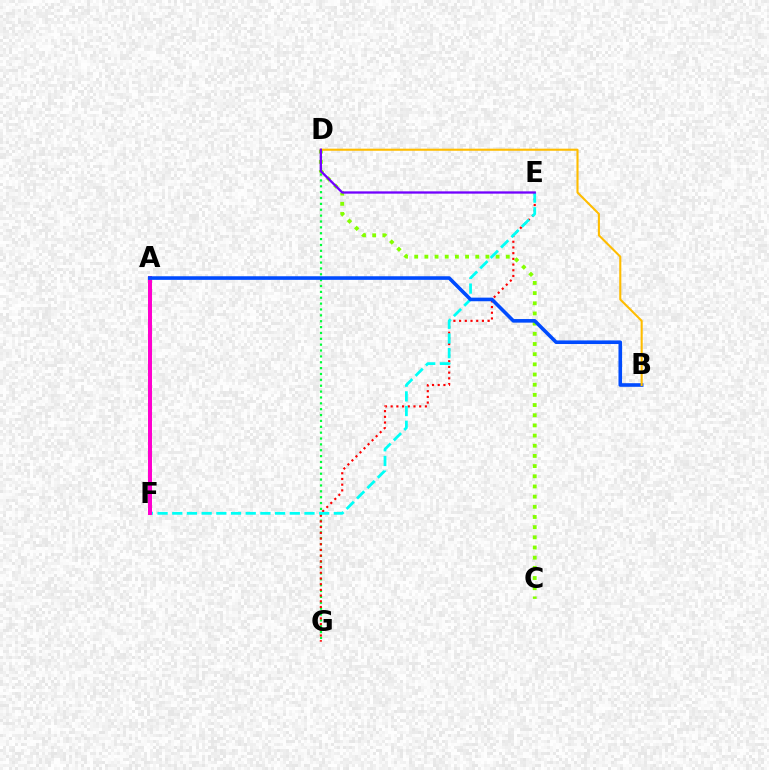{('D', 'G'): [{'color': '#00ff39', 'line_style': 'dotted', 'thickness': 1.59}], ('E', 'G'): [{'color': '#ff0000', 'line_style': 'dotted', 'thickness': 1.55}], ('C', 'D'): [{'color': '#84ff00', 'line_style': 'dotted', 'thickness': 2.76}], ('E', 'F'): [{'color': '#00fff6', 'line_style': 'dashed', 'thickness': 2.0}], ('A', 'F'): [{'color': '#ff00cf', 'line_style': 'solid', 'thickness': 2.88}], ('A', 'B'): [{'color': '#004bff', 'line_style': 'solid', 'thickness': 2.59}], ('B', 'D'): [{'color': '#ffbd00', 'line_style': 'solid', 'thickness': 1.51}], ('D', 'E'): [{'color': '#7200ff', 'line_style': 'solid', 'thickness': 1.66}]}